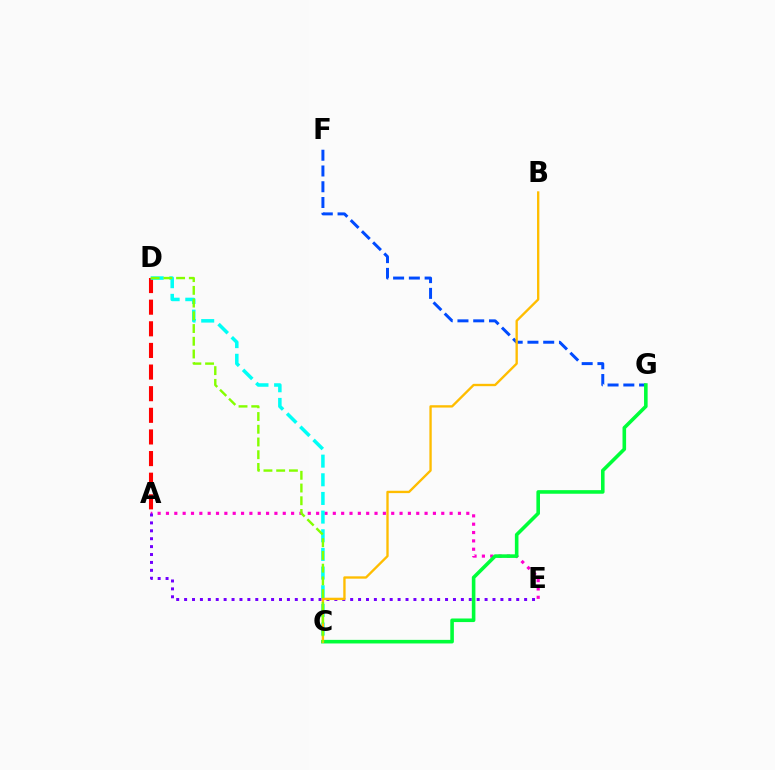{('A', 'E'): [{'color': '#ff00cf', 'line_style': 'dotted', 'thickness': 2.27}, {'color': '#7200ff', 'line_style': 'dotted', 'thickness': 2.15}], ('A', 'D'): [{'color': '#ff0000', 'line_style': 'dashed', 'thickness': 2.94}], ('C', 'D'): [{'color': '#00fff6', 'line_style': 'dashed', 'thickness': 2.53}, {'color': '#84ff00', 'line_style': 'dashed', 'thickness': 1.73}], ('F', 'G'): [{'color': '#004bff', 'line_style': 'dashed', 'thickness': 2.14}], ('C', 'G'): [{'color': '#00ff39', 'line_style': 'solid', 'thickness': 2.58}], ('B', 'C'): [{'color': '#ffbd00', 'line_style': 'solid', 'thickness': 1.69}]}